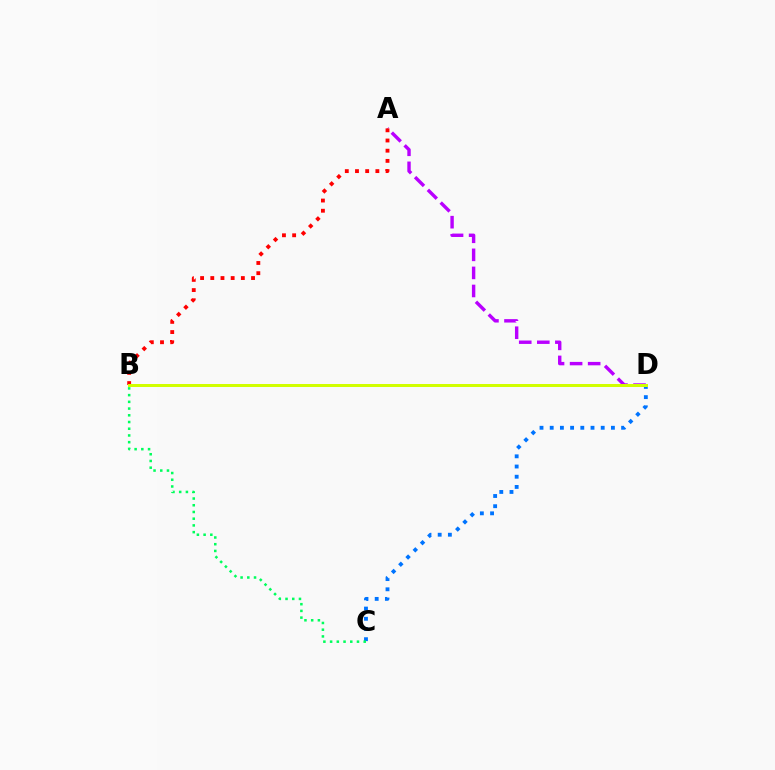{('A', 'D'): [{'color': '#b900ff', 'line_style': 'dashed', 'thickness': 2.45}], ('A', 'B'): [{'color': '#ff0000', 'line_style': 'dotted', 'thickness': 2.77}], ('C', 'D'): [{'color': '#0074ff', 'line_style': 'dotted', 'thickness': 2.77}], ('B', 'C'): [{'color': '#00ff5c', 'line_style': 'dotted', 'thickness': 1.83}], ('B', 'D'): [{'color': '#d1ff00', 'line_style': 'solid', 'thickness': 2.15}]}